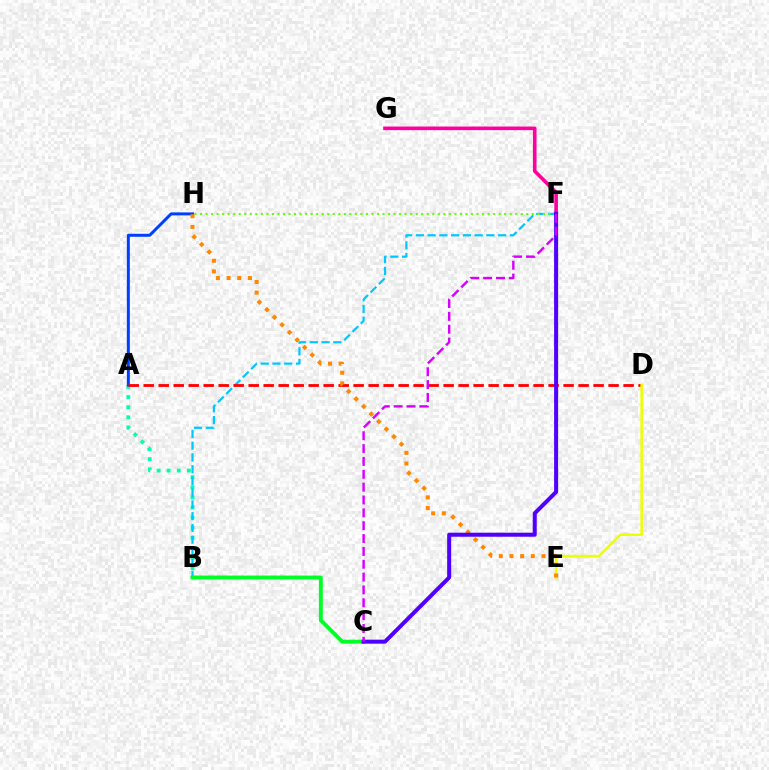{('A', 'B'): [{'color': '#00ffaf', 'line_style': 'dotted', 'thickness': 2.75}], ('B', 'F'): [{'color': '#00c7ff', 'line_style': 'dashed', 'thickness': 1.6}], ('A', 'H'): [{'color': '#003fff', 'line_style': 'solid', 'thickness': 2.16}], ('A', 'D'): [{'color': '#ff0000', 'line_style': 'dashed', 'thickness': 2.04}], ('F', 'H'): [{'color': '#66ff00', 'line_style': 'dotted', 'thickness': 1.5}], ('D', 'E'): [{'color': '#eeff00', 'line_style': 'solid', 'thickness': 1.84}], ('E', 'H'): [{'color': '#ff8800', 'line_style': 'dotted', 'thickness': 2.9}], ('B', 'C'): [{'color': '#00ff27', 'line_style': 'solid', 'thickness': 2.8}], ('F', 'G'): [{'color': '#ff00a0', 'line_style': 'solid', 'thickness': 2.61}], ('C', 'F'): [{'color': '#4f00ff', 'line_style': 'solid', 'thickness': 2.89}, {'color': '#d600ff', 'line_style': 'dashed', 'thickness': 1.75}]}